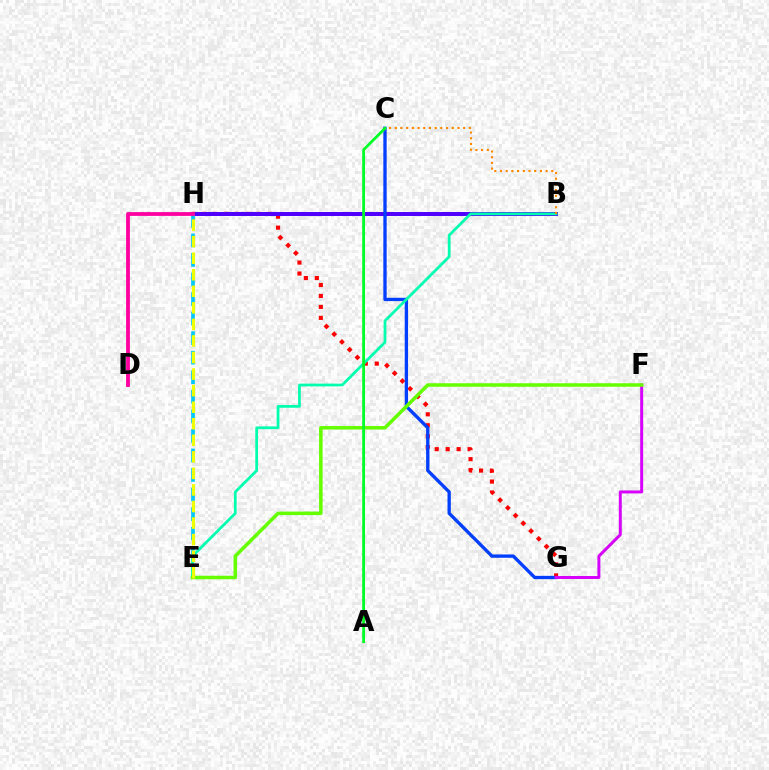{('G', 'H'): [{'color': '#ff0000', 'line_style': 'dotted', 'thickness': 2.98}], ('B', 'H'): [{'color': '#4f00ff', 'line_style': 'solid', 'thickness': 2.86}], ('E', 'H'): [{'color': '#00c7ff', 'line_style': 'dashed', 'thickness': 2.66}, {'color': '#eeff00', 'line_style': 'dashed', 'thickness': 2.25}], ('D', 'H'): [{'color': '#ff00a0', 'line_style': 'solid', 'thickness': 2.74}], ('C', 'G'): [{'color': '#003fff', 'line_style': 'solid', 'thickness': 2.4}], ('F', 'G'): [{'color': '#d600ff', 'line_style': 'solid', 'thickness': 2.13}], ('B', 'E'): [{'color': '#00ffaf', 'line_style': 'solid', 'thickness': 1.98}], ('E', 'F'): [{'color': '#66ff00', 'line_style': 'solid', 'thickness': 2.53}], ('B', 'C'): [{'color': '#ff8800', 'line_style': 'dotted', 'thickness': 1.55}], ('A', 'C'): [{'color': '#00ff27', 'line_style': 'solid', 'thickness': 2.02}]}